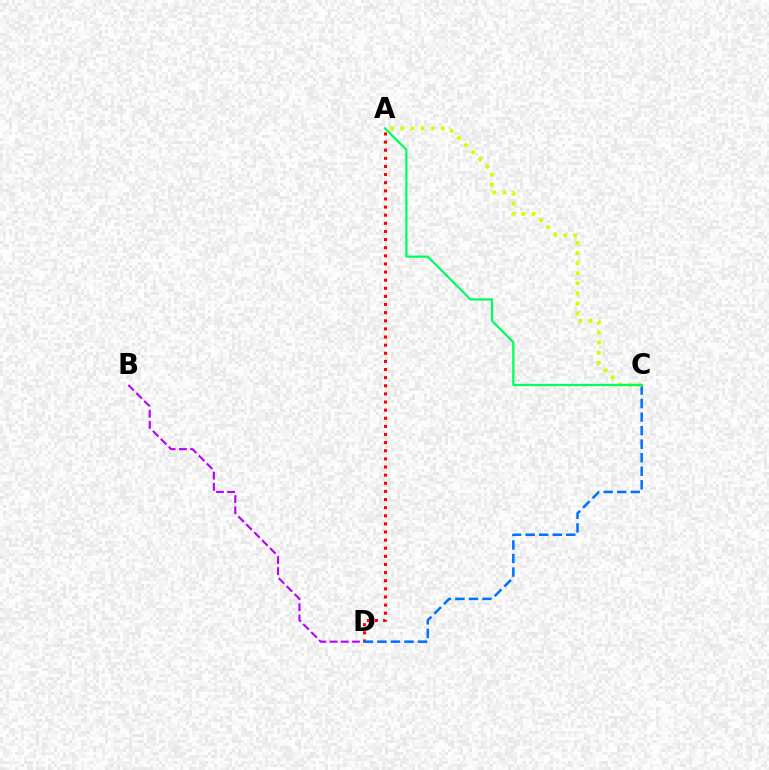{('A', 'D'): [{'color': '#ff0000', 'line_style': 'dotted', 'thickness': 2.21}], ('C', 'D'): [{'color': '#0074ff', 'line_style': 'dashed', 'thickness': 1.84}], ('A', 'C'): [{'color': '#d1ff00', 'line_style': 'dotted', 'thickness': 2.74}, {'color': '#00ff5c', 'line_style': 'solid', 'thickness': 1.62}], ('B', 'D'): [{'color': '#b900ff', 'line_style': 'dashed', 'thickness': 1.52}]}